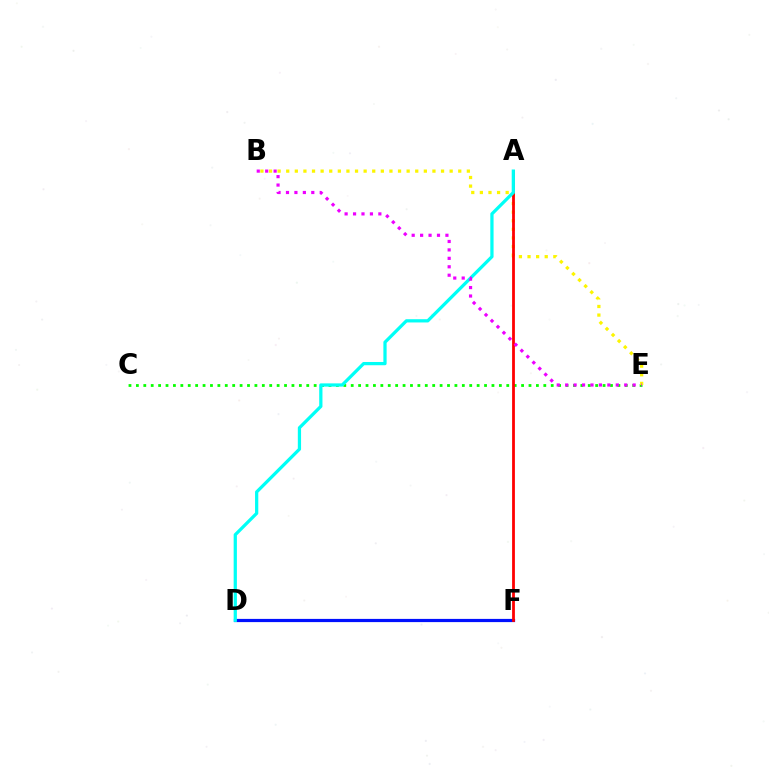{('C', 'E'): [{'color': '#08ff00', 'line_style': 'dotted', 'thickness': 2.01}], ('B', 'E'): [{'color': '#fcf500', 'line_style': 'dotted', 'thickness': 2.34}, {'color': '#ee00ff', 'line_style': 'dotted', 'thickness': 2.29}], ('D', 'F'): [{'color': '#0010ff', 'line_style': 'solid', 'thickness': 2.31}], ('A', 'F'): [{'color': '#ff0000', 'line_style': 'solid', 'thickness': 2.01}], ('A', 'D'): [{'color': '#00fff6', 'line_style': 'solid', 'thickness': 2.34}]}